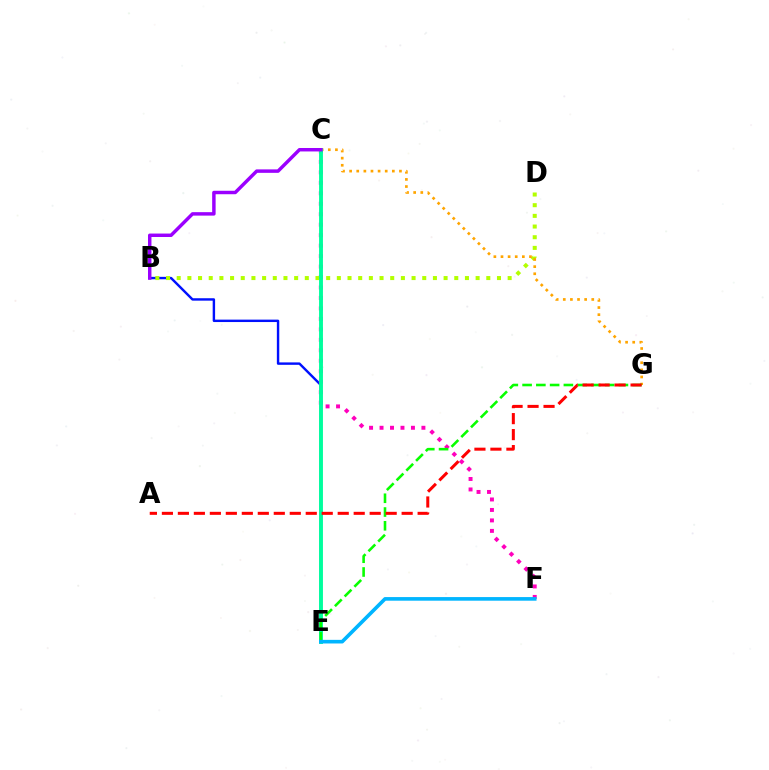{('B', 'E'): [{'color': '#0010ff', 'line_style': 'solid', 'thickness': 1.74}], ('C', 'F'): [{'color': '#ff00bd', 'line_style': 'dotted', 'thickness': 2.84}], ('B', 'D'): [{'color': '#b3ff00', 'line_style': 'dotted', 'thickness': 2.9}], ('C', 'G'): [{'color': '#ffa500', 'line_style': 'dotted', 'thickness': 1.93}], ('C', 'E'): [{'color': '#00ff9d', 'line_style': 'solid', 'thickness': 2.8}], ('B', 'C'): [{'color': '#9b00ff', 'line_style': 'solid', 'thickness': 2.49}], ('E', 'G'): [{'color': '#08ff00', 'line_style': 'dashed', 'thickness': 1.87}], ('A', 'G'): [{'color': '#ff0000', 'line_style': 'dashed', 'thickness': 2.17}], ('E', 'F'): [{'color': '#00b5ff', 'line_style': 'solid', 'thickness': 2.61}]}